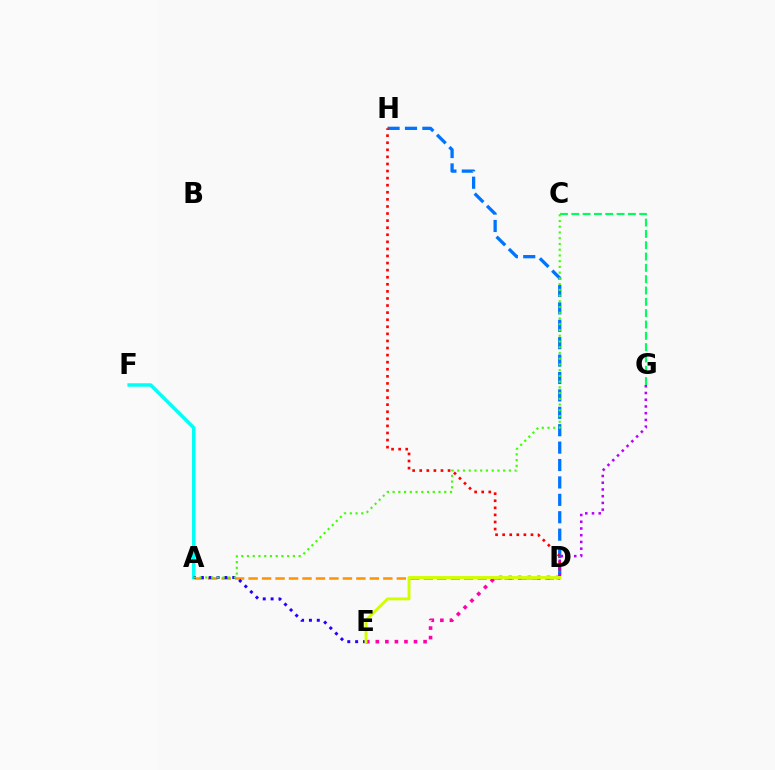{('A', 'D'): [{'color': '#ff9400', 'line_style': 'dashed', 'thickness': 1.83}], ('D', 'H'): [{'color': '#0074ff', 'line_style': 'dashed', 'thickness': 2.36}, {'color': '#ff0000', 'line_style': 'dotted', 'thickness': 1.92}], ('C', 'G'): [{'color': '#00ff5c', 'line_style': 'dashed', 'thickness': 1.54}], ('A', 'F'): [{'color': '#00fff6', 'line_style': 'solid', 'thickness': 2.5}], ('A', 'E'): [{'color': '#2500ff', 'line_style': 'dotted', 'thickness': 2.14}], ('D', 'E'): [{'color': '#ff00ac', 'line_style': 'dotted', 'thickness': 2.59}, {'color': '#d1ff00', 'line_style': 'solid', 'thickness': 2.09}], ('A', 'C'): [{'color': '#3dff00', 'line_style': 'dotted', 'thickness': 1.56}], ('D', 'G'): [{'color': '#b900ff', 'line_style': 'dotted', 'thickness': 1.83}]}